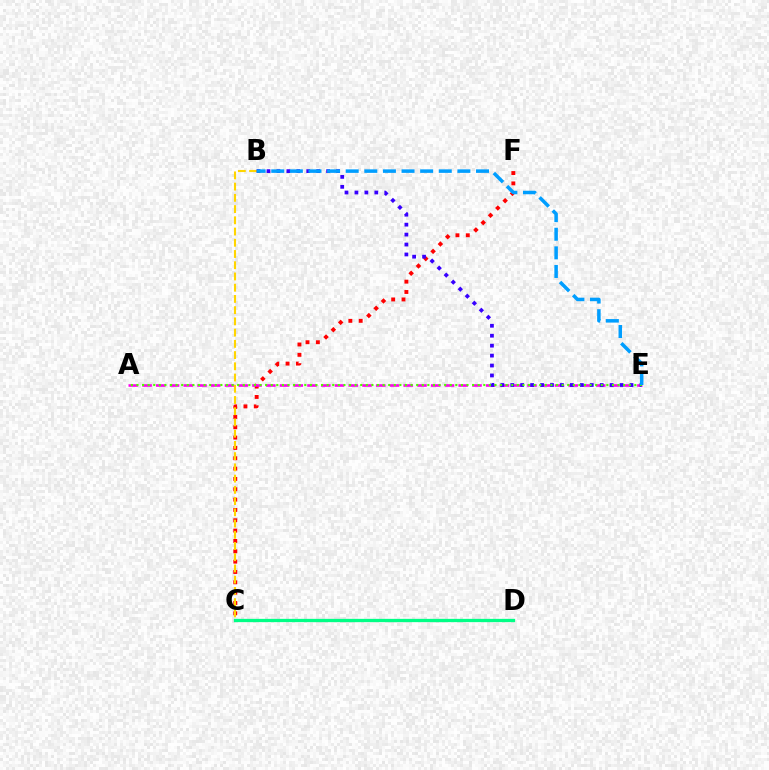{('C', 'D'): [{'color': '#00ff86', 'line_style': 'solid', 'thickness': 2.37}], ('C', 'F'): [{'color': '#ff0000', 'line_style': 'dotted', 'thickness': 2.81}], ('A', 'E'): [{'color': '#ff00ed', 'line_style': 'dashed', 'thickness': 1.87}, {'color': '#4fff00', 'line_style': 'dotted', 'thickness': 1.52}], ('B', 'C'): [{'color': '#ffd500', 'line_style': 'dashed', 'thickness': 1.53}], ('B', 'E'): [{'color': '#3700ff', 'line_style': 'dotted', 'thickness': 2.7}, {'color': '#009eff', 'line_style': 'dashed', 'thickness': 2.53}]}